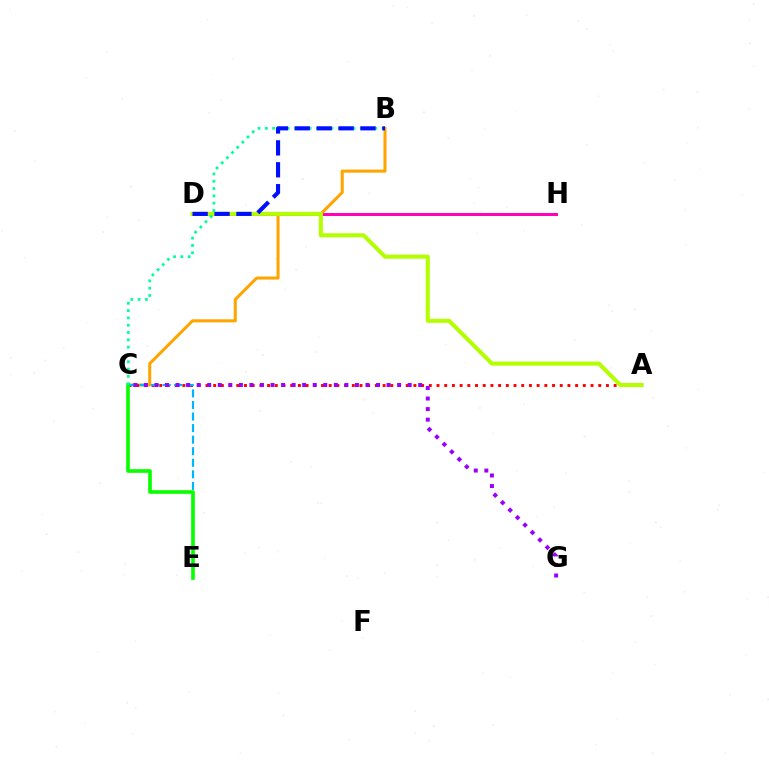{('D', 'H'): [{'color': '#ff00bd', 'line_style': 'solid', 'thickness': 2.15}], ('B', 'C'): [{'color': '#ffa500', 'line_style': 'solid', 'thickness': 2.19}, {'color': '#00ff9d', 'line_style': 'dotted', 'thickness': 1.98}], ('A', 'C'): [{'color': '#ff0000', 'line_style': 'dotted', 'thickness': 2.09}], ('C', 'E'): [{'color': '#00b5ff', 'line_style': 'dashed', 'thickness': 1.57}, {'color': '#08ff00', 'line_style': 'solid', 'thickness': 2.62}], ('C', 'G'): [{'color': '#9b00ff', 'line_style': 'dotted', 'thickness': 2.87}], ('A', 'D'): [{'color': '#b3ff00', 'line_style': 'solid', 'thickness': 2.92}], ('B', 'D'): [{'color': '#0010ff', 'line_style': 'dashed', 'thickness': 2.97}]}